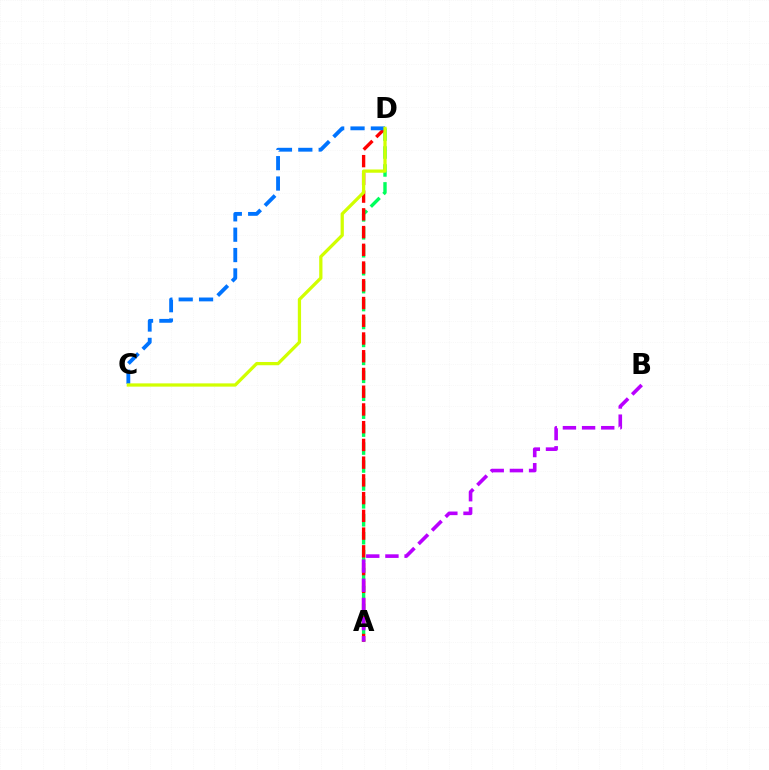{('A', 'D'): [{'color': '#00ff5c', 'line_style': 'dashed', 'thickness': 2.44}, {'color': '#ff0000', 'line_style': 'dashed', 'thickness': 2.41}], ('A', 'B'): [{'color': '#b900ff', 'line_style': 'dashed', 'thickness': 2.6}], ('C', 'D'): [{'color': '#0074ff', 'line_style': 'dashed', 'thickness': 2.77}, {'color': '#d1ff00', 'line_style': 'solid', 'thickness': 2.34}]}